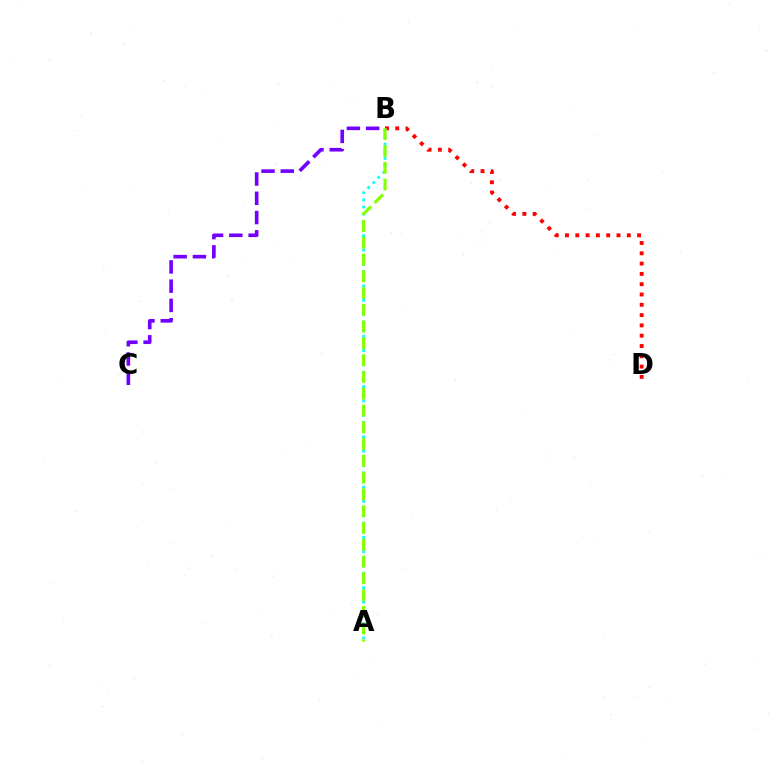{('B', 'D'): [{'color': '#ff0000', 'line_style': 'dotted', 'thickness': 2.8}], ('B', 'C'): [{'color': '#7200ff', 'line_style': 'dashed', 'thickness': 2.62}], ('A', 'B'): [{'color': '#00fff6', 'line_style': 'dotted', 'thickness': 1.95}, {'color': '#84ff00', 'line_style': 'dashed', 'thickness': 2.28}]}